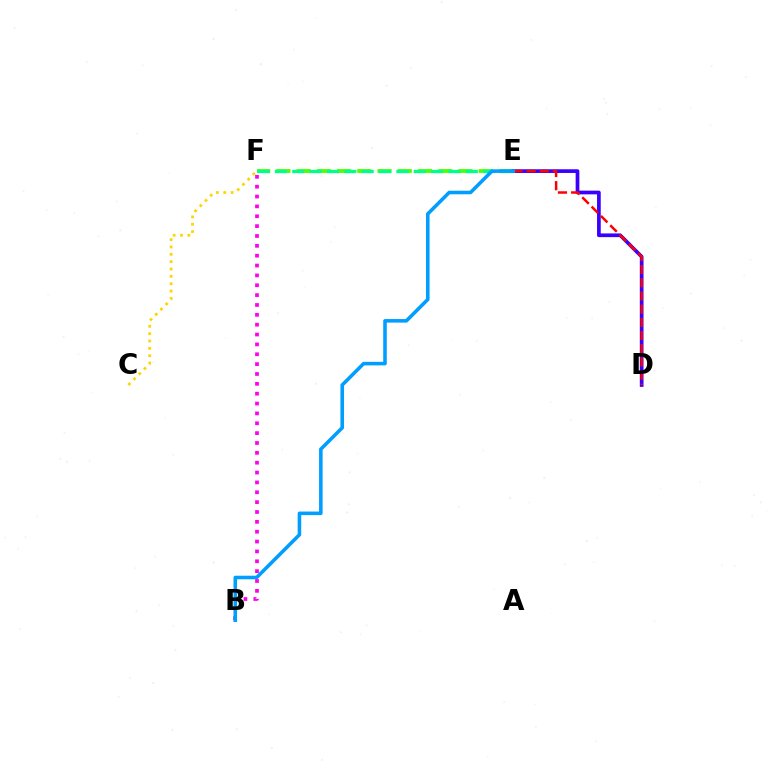{('E', 'F'): [{'color': '#4fff00', 'line_style': 'dashed', 'thickness': 2.75}, {'color': '#00ff86', 'line_style': 'dashed', 'thickness': 2.36}], ('B', 'F'): [{'color': '#ff00ed', 'line_style': 'dotted', 'thickness': 2.68}], ('D', 'E'): [{'color': '#3700ff', 'line_style': 'solid', 'thickness': 2.66}, {'color': '#ff0000', 'line_style': 'dashed', 'thickness': 1.79}], ('C', 'F'): [{'color': '#ffd500', 'line_style': 'dotted', 'thickness': 2.0}], ('B', 'E'): [{'color': '#009eff', 'line_style': 'solid', 'thickness': 2.56}]}